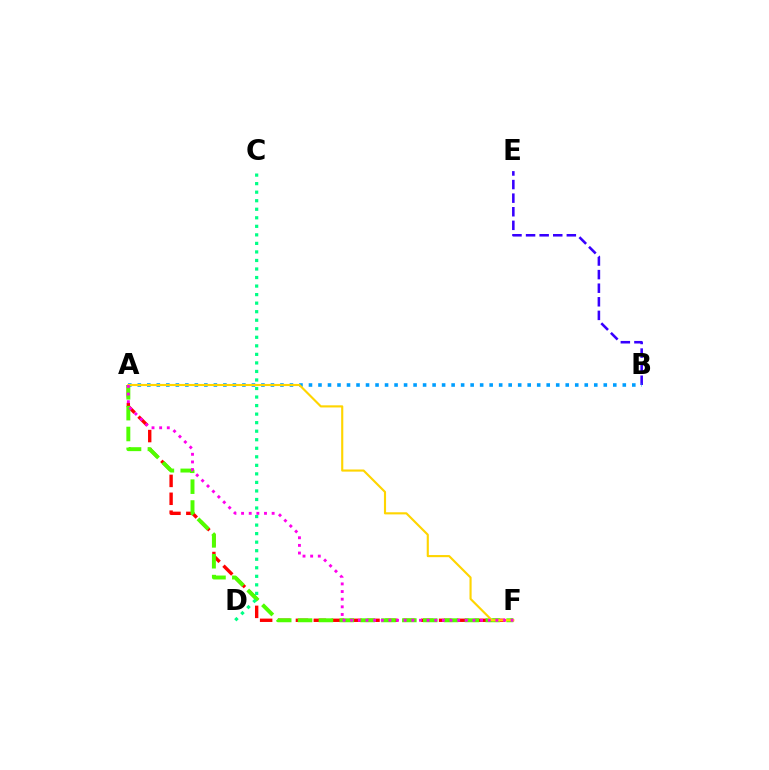{('B', 'E'): [{'color': '#3700ff', 'line_style': 'dashed', 'thickness': 1.85}], ('A', 'F'): [{'color': '#ff0000', 'line_style': 'dashed', 'thickness': 2.43}, {'color': '#4fff00', 'line_style': 'dashed', 'thickness': 2.83}, {'color': '#ffd500', 'line_style': 'solid', 'thickness': 1.54}, {'color': '#ff00ed', 'line_style': 'dotted', 'thickness': 2.08}], ('A', 'B'): [{'color': '#009eff', 'line_style': 'dotted', 'thickness': 2.58}], ('C', 'D'): [{'color': '#00ff86', 'line_style': 'dotted', 'thickness': 2.32}]}